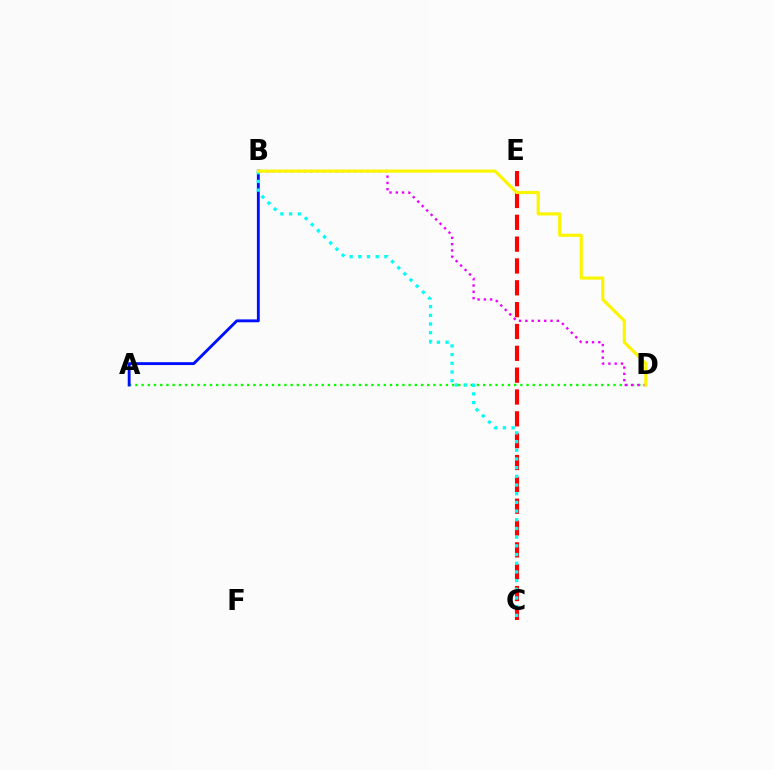{('C', 'E'): [{'color': '#ff0000', 'line_style': 'dashed', 'thickness': 2.97}], ('A', 'D'): [{'color': '#08ff00', 'line_style': 'dotted', 'thickness': 1.69}], ('A', 'B'): [{'color': '#0010ff', 'line_style': 'solid', 'thickness': 2.07}], ('B', 'C'): [{'color': '#00fff6', 'line_style': 'dotted', 'thickness': 2.36}], ('B', 'D'): [{'color': '#ee00ff', 'line_style': 'dotted', 'thickness': 1.71}, {'color': '#fcf500', 'line_style': 'solid', 'thickness': 2.27}]}